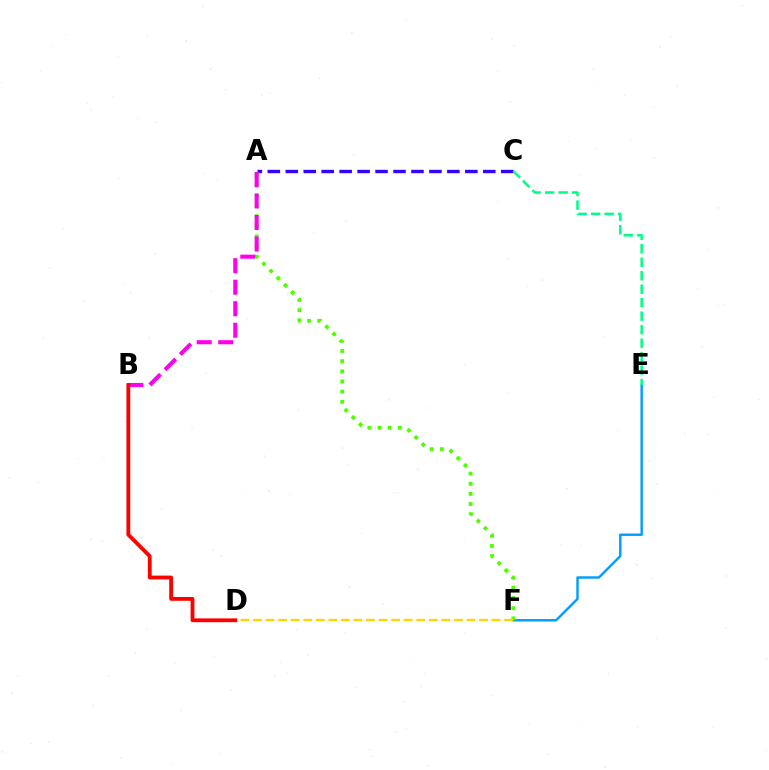{('E', 'F'): [{'color': '#009eff', 'line_style': 'solid', 'thickness': 1.74}], ('A', 'F'): [{'color': '#4fff00', 'line_style': 'dotted', 'thickness': 2.76}], ('D', 'F'): [{'color': '#ffd500', 'line_style': 'dashed', 'thickness': 1.71}], ('A', 'C'): [{'color': '#3700ff', 'line_style': 'dashed', 'thickness': 2.44}], ('A', 'B'): [{'color': '#ff00ed', 'line_style': 'dashed', 'thickness': 2.92}], ('C', 'E'): [{'color': '#00ff86', 'line_style': 'dashed', 'thickness': 1.83}], ('B', 'D'): [{'color': '#ff0000', 'line_style': 'solid', 'thickness': 2.75}]}